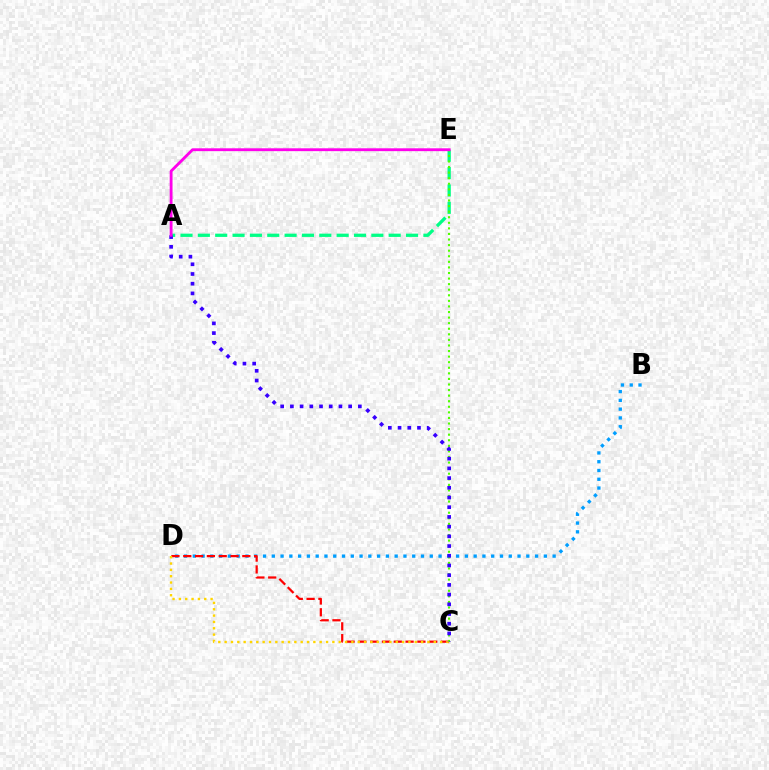{('B', 'D'): [{'color': '#009eff', 'line_style': 'dotted', 'thickness': 2.38}], ('A', 'E'): [{'color': '#00ff86', 'line_style': 'dashed', 'thickness': 2.36}, {'color': '#ff00ed', 'line_style': 'solid', 'thickness': 2.05}], ('C', 'D'): [{'color': '#ff0000', 'line_style': 'dashed', 'thickness': 1.6}, {'color': '#ffd500', 'line_style': 'dotted', 'thickness': 1.72}], ('C', 'E'): [{'color': '#4fff00', 'line_style': 'dotted', 'thickness': 1.51}], ('A', 'C'): [{'color': '#3700ff', 'line_style': 'dotted', 'thickness': 2.64}]}